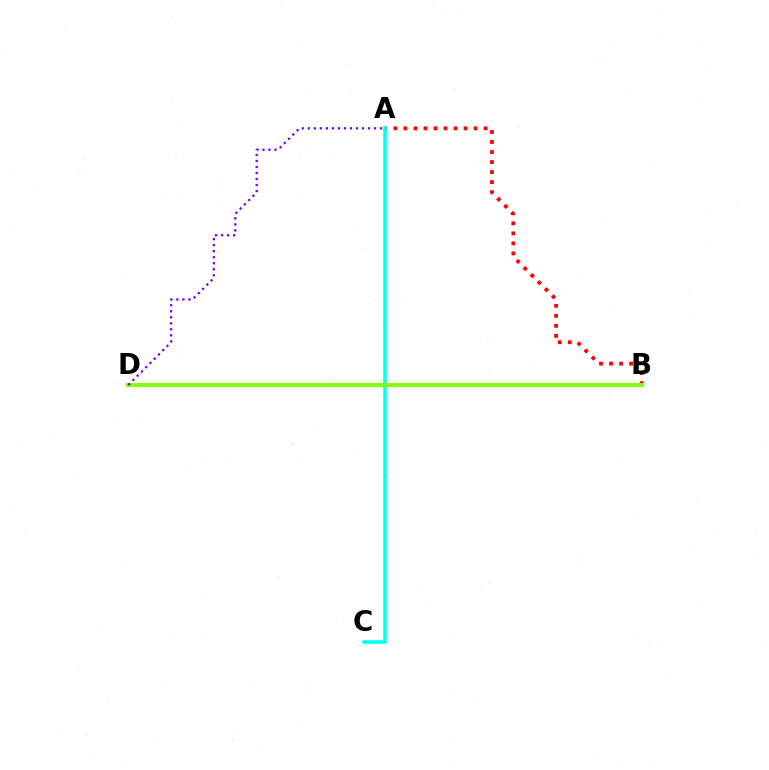{('A', 'B'): [{'color': '#ff0000', 'line_style': 'dotted', 'thickness': 2.72}], ('A', 'C'): [{'color': '#00fff6', 'line_style': 'solid', 'thickness': 2.53}], ('B', 'D'): [{'color': '#84ff00', 'line_style': 'solid', 'thickness': 2.95}], ('A', 'D'): [{'color': '#7200ff', 'line_style': 'dotted', 'thickness': 1.64}]}